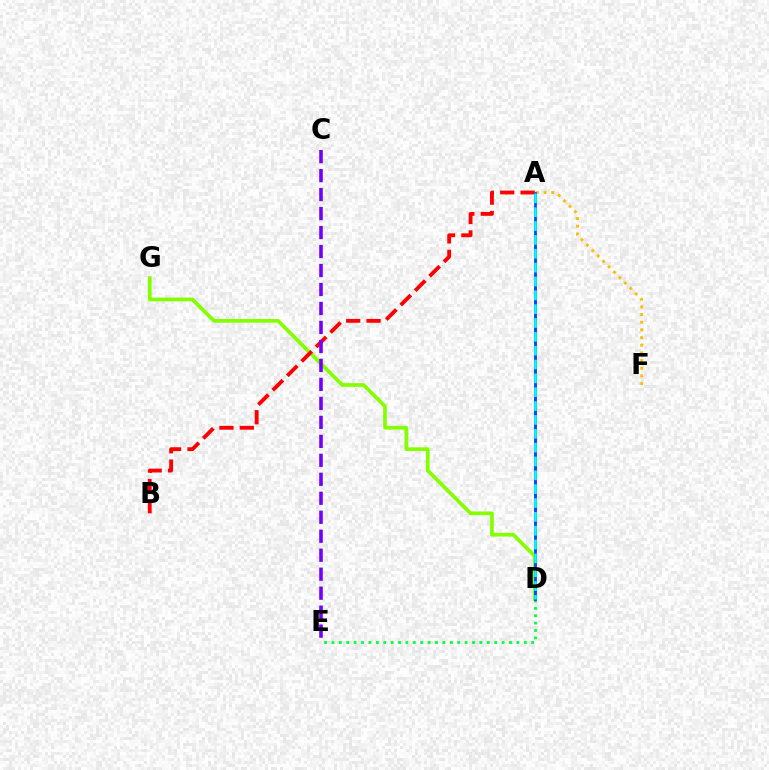{('D', 'G'): [{'color': '#84ff00', 'line_style': 'solid', 'thickness': 2.66}], ('A', 'B'): [{'color': '#ff0000', 'line_style': 'dashed', 'thickness': 2.77}], ('D', 'E'): [{'color': '#00ff39', 'line_style': 'dotted', 'thickness': 2.01}], ('A', 'D'): [{'color': '#ff00cf', 'line_style': 'dashed', 'thickness': 1.82}, {'color': '#004bff', 'line_style': 'solid', 'thickness': 1.98}, {'color': '#00fff6', 'line_style': 'dashed', 'thickness': 1.88}], ('C', 'E'): [{'color': '#7200ff', 'line_style': 'dashed', 'thickness': 2.58}], ('A', 'F'): [{'color': '#ffbd00', 'line_style': 'dotted', 'thickness': 2.08}]}